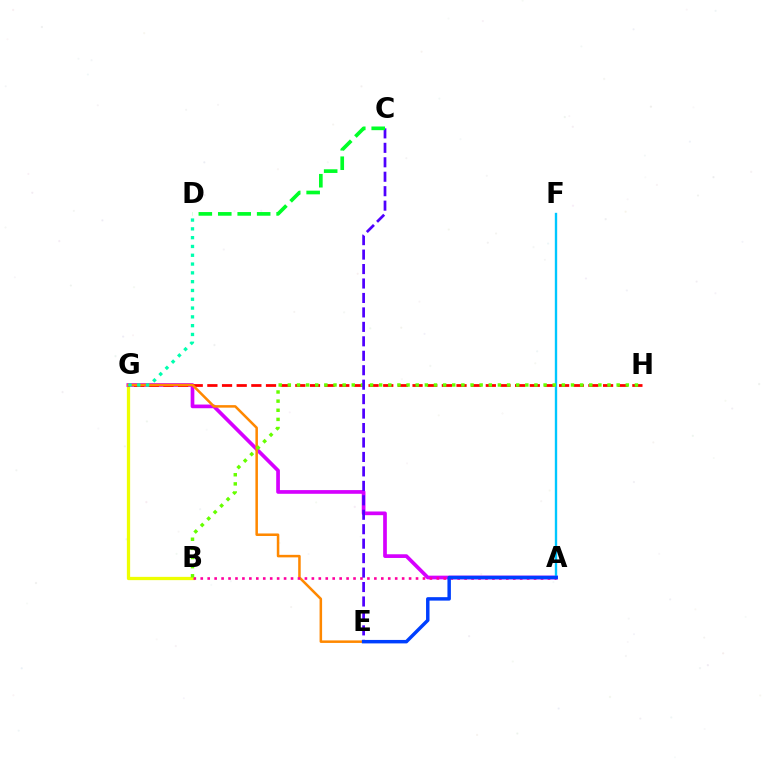{('B', 'G'): [{'color': '#eeff00', 'line_style': 'solid', 'thickness': 2.36}], ('A', 'G'): [{'color': '#d600ff', 'line_style': 'solid', 'thickness': 2.66}], ('A', 'F'): [{'color': '#00c7ff', 'line_style': 'solid', 'thickness': 1.7}], ('G', 'H'): [{'color': '#ff0000', 'line_style': 'dashed', 'thickness': 1.99}], ('E', 'G'): [{'color': '#ff8800', 'line_style': 'solid', 'thickness': 1.82}], ('A', 'B'): [{'color': '#ff00a0', 'line_style': 'dotted', 'thickness': 1.89}], ('D', 'G'): [{'color': '#00ffaf', 'line_style': 'dotted', 'thickness': 2.39}], ('B', 'H'): [{'color': '#66ff00', 'line_style': 'dotted', 'thickness': 2.48}], ('C', 'E'): [{'color': '#4f00ff', 'line_style': 'dashed', 'thickness': 1.96}], ('C', 'D'): [{'color': '#00ff27', 'line_style': 'dashed', 'thickness': 2.64}], ('A', 'E'): [{'color': '#003fff', 'line_style': 'solid', 'thickness': 2.49}]}